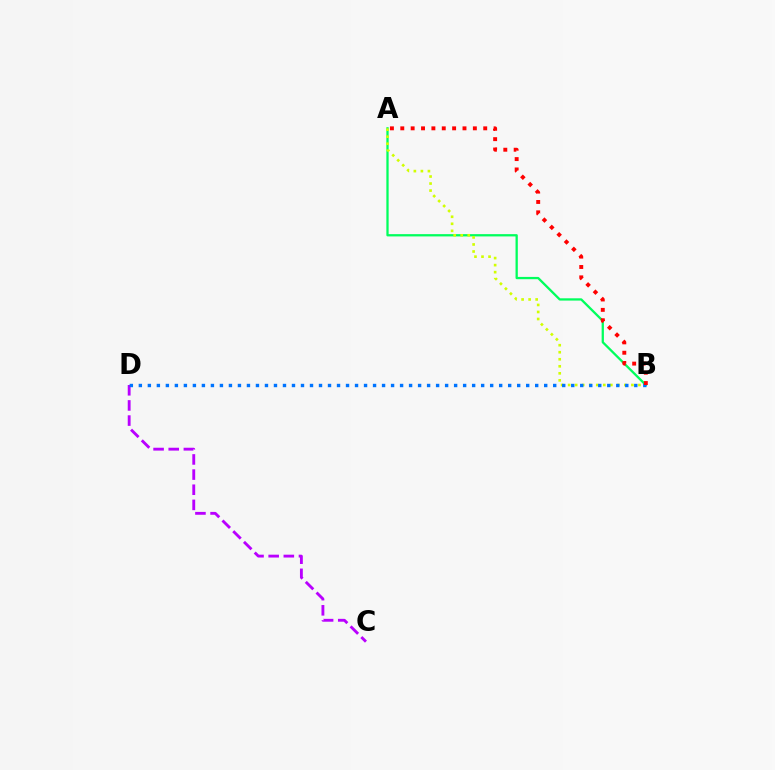{('A', 'B'): [{'color': '#00ff5c', 'line_style': 'solid', 'thickness': 1.64}, {'color': '#d1ff00', 'line_style': 'dotted', 'thickness': 1.91}, {'color': '#ff0000', 'line_style': 'dotted', 'thickness': 2.82}], ('C', 'D'): [{'color': '#b900ff', 'line_style': 'dashed', 'thickness': 2.06}], ('B', 'D'): [{'color': '#0074ff', 'line_style': 'dotted', 'thickness': 2.45}]}